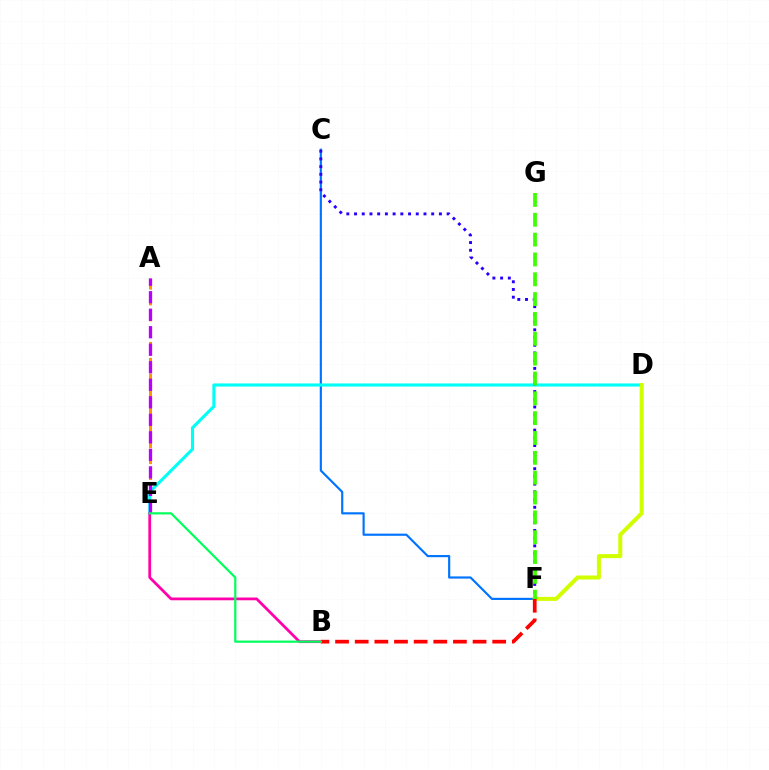{('C', 'F'): [{'color': '#0074ff', 'line_style': 'solid', 'thickness': 1.56}, {'color': '#2500ff', 'line_style': 'dotted', 'thickness': 2.1}], ('D', 'E'): [{'color': '#00fff6', 'line_style': 'solid', 'thickness': 2.23}], ('D', 'F'): [{'color': '#d1ff00', 'line_style': 'solid', 'thickness': 2.9}], ('B', 'E'): [{'color': '#ff00ac', 'line_style': 'solid', 'thickness': 1.98}, {'color': '#00ff5c', 'line_style': 'solid', 'thickness': 1.58}], ('A', 'E'): [{'color': '#ff9400', 'line_style': 'dashed', 'thickness': 2.16}, {'color': '#b900ff', 'line_style': 'dashed', 'thickness': 2.38}], ('B', 'F'): [{'color': '#ff0000', 'line_style': 'dashed', 'thickness': 2.67}], ('F', 'G'): [{'color': '#3dff00', 'line_style': 'dashed', 'thickness': 2.7}]}